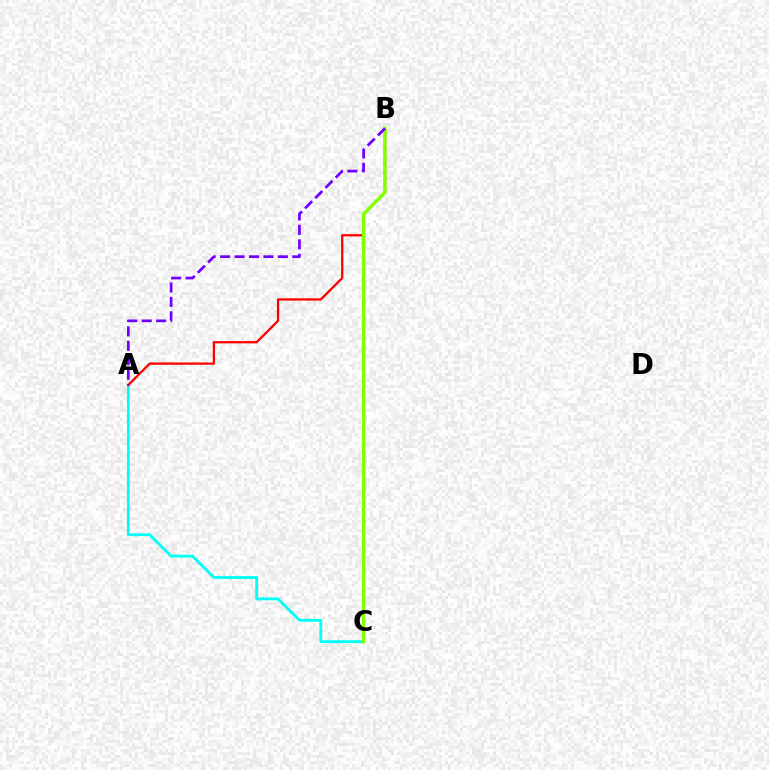{('A', 'C'): [{'color': '#00fff6', 'line_style': 'solid', 'thickness': 2.03}], ('A', 'B'): [{'color': '#ff0000', 'line_style': 'solid', 'thickness': 1.64}, {'color': '#7200ff', 'line_style': 'dashed', 'thickness': 1.96}], ('B', 'C'): [{'color': '#84ff00', 'line_style': 'solid', 'thickness': 2.45}]}